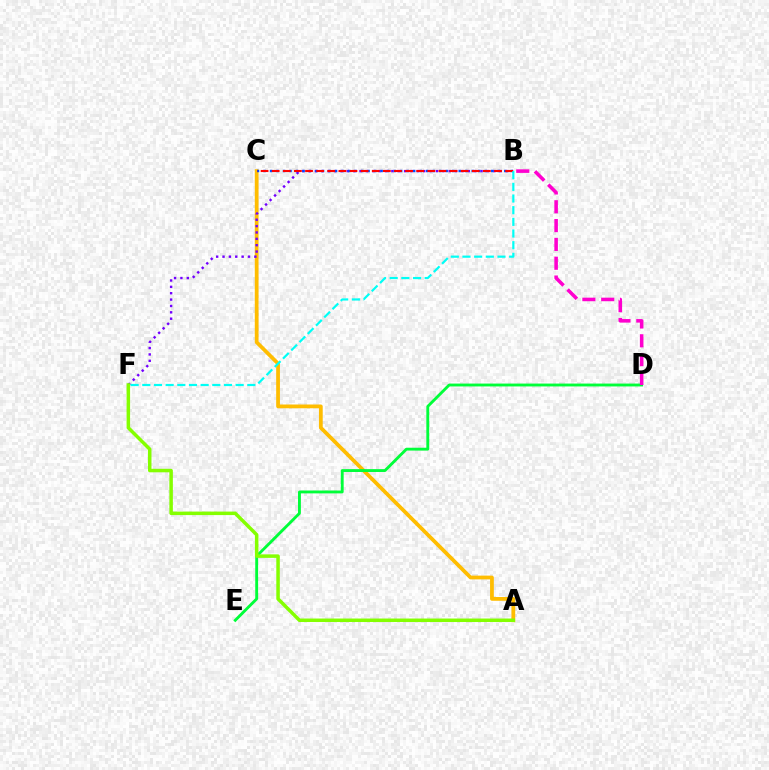{('A', 'C'): [{'color': '#ffbd00', 'line_style': 'solid', 'thickness': 2.71}], ('B', 'F'): [{'color': '#7200ff', 'line_style': 'dotted', 'thickness': 1.73}, {'color': '#00fff6', 'line_style': 'dashed', 'thickness': 1.58}], ('B', 'C'): [{'color': '#004bff', 'line_style': 'dotted', 'thickness': 1.77}, {'color': '#ff0000', 'line_style': 'dashed', 'thickness': 1.51}], ('D', 'E'): [{'color': '#00ff39', 'line_style': 'solid', 'thickness': 2.06}], ('B', 'D'): [{'color': '#ff00cf', 'line_style': 'dashed', 'thickness': 2.56}], ('A', 'F'): [{'color': '#84ff00', 'line_style': 'solid', 'thickness': 2.52}]}